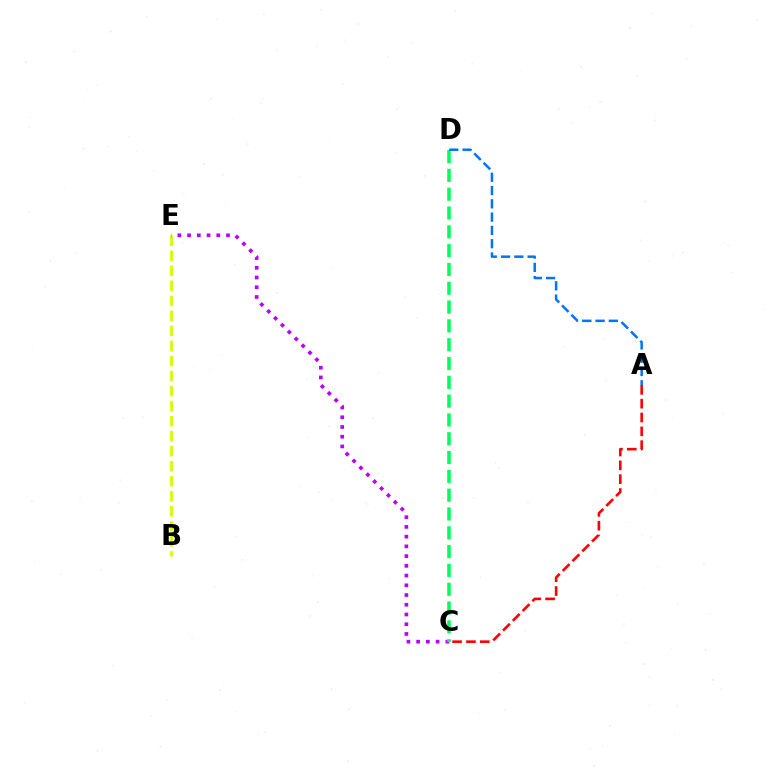{('A', 'C'): [{'color': '#ff0000', 'line_style': 'dashed', 'thickness': 1.88}], ('B', 'E'): [{'color': '#d1ff00', 'line_style': 'dashed', 'thickness': 2.04}], ('C', 'E'): [{'color': '#b900ff', 'line_style': 'dotted', 'thickness': 2.64}], ('C', 'D'): [{'color': '#00ff5c', 'line_style': 'dashed', 'thickness': 2.56}], ('A', 'D'): [{'color': '#0074ff', 'line_style': 'dashed', 'thickness': 1.81}]}